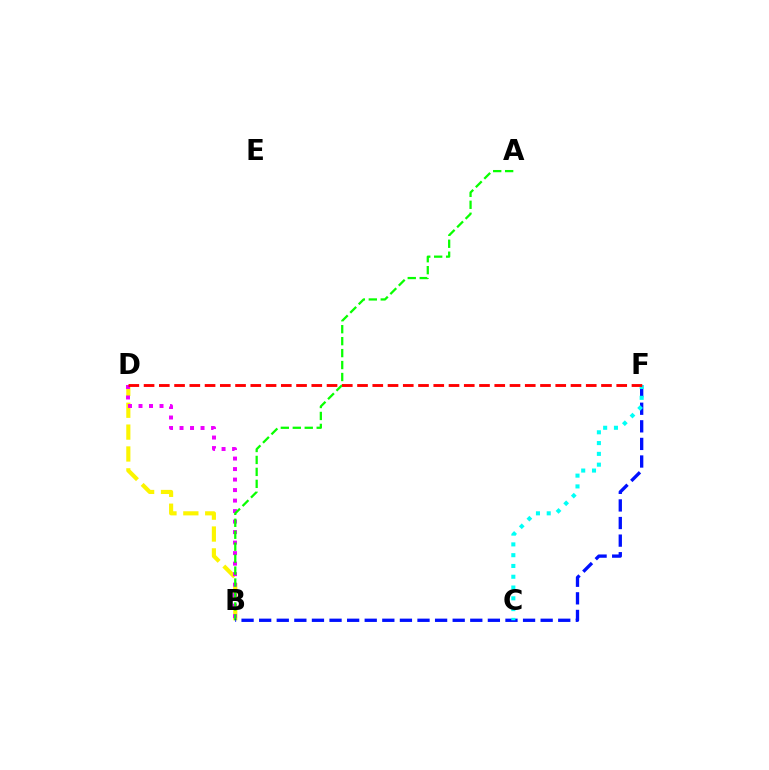{('B', 'D'): [{'color': '#fcf500', 'line_style': 'dashed', 'thickness': 2.97}, {'color': '#ee00ff', 'line_style': 'dotted', 'thickness': 2.85}], ('A', 'B'): [{'color': '#08ff00', 'line_style': 'dashed', 'thickness': 1.62}], ('B', 'F'): [{'color': '#0010ff', 'line_style': 'dashed', 'thickness': 2.39}], ('C', 'F'): [{'color': '#00fff6', 'line_style': 'dotted', 'thickness': 2.93}], ('D', 'F'): [{'color': '#ff0000', 'line_style': 'dashed', 'thickness': 2.07}]}